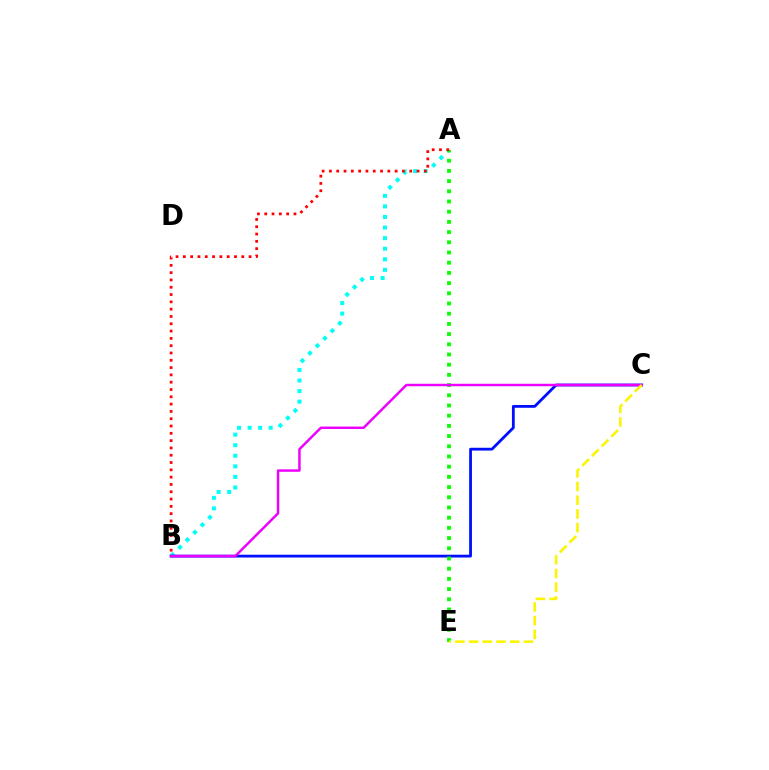{('A', 'B'): [{'color': '#00fff6', 'line_style': 'dotted', 'thickness': 2.87}, {'color': '#ff0000', 'line_style': 'dotted', 'thickness': 1.98}], ('B', 'C'): [{'color': '#0010ff', 'line_style': 'solid', 'thickness': 2.01}, {'color': '#ee00ff', 'line_style': 'solid', 'thickness': 1.77}], ('A', 'E'): [{'color': '#08ff00', 'line_style': 'dotted', 'thickness': 2.77}], ('C', 'E'): [{'color': '#fcf500', 'line_style': 'dashed', 'thickness': 1.86}]}